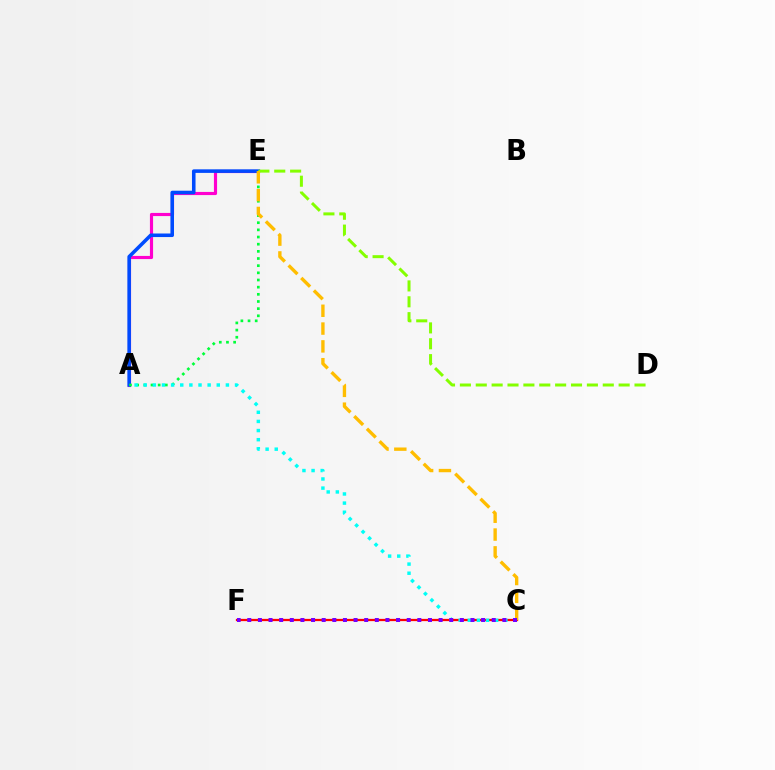{('A', 'E'): [{'color': '#ff00cf', 'line_style': 'solid', 'thickness': 2.26}, {'color': '#004bff', 'line_style': 'solid', 'thickness': 2.57}, {'color': '#00ff39', 'line_style': 'dotted', 'thickness': 1.95}], ('C', 'F'): [{'color': '#ff0000', 'line_style': 'solid', 'thickness': 1.62}, {'color': '#7200ff', 'line_style': 'dotted', 'thickness': 2.89}], ('A', 'C'): [{'color': '#00fff6', 'line_style': 'dotted', 'thickness': 2.48}], ('D', 'E'): [{'color': '#84ff00', 'line_style': 'dashed', 'thickness': 2.16}], ('C', 'E'): [{'color': '#ffbd00', 'line_style': 'dashed', 'thickness': 2.42}]}